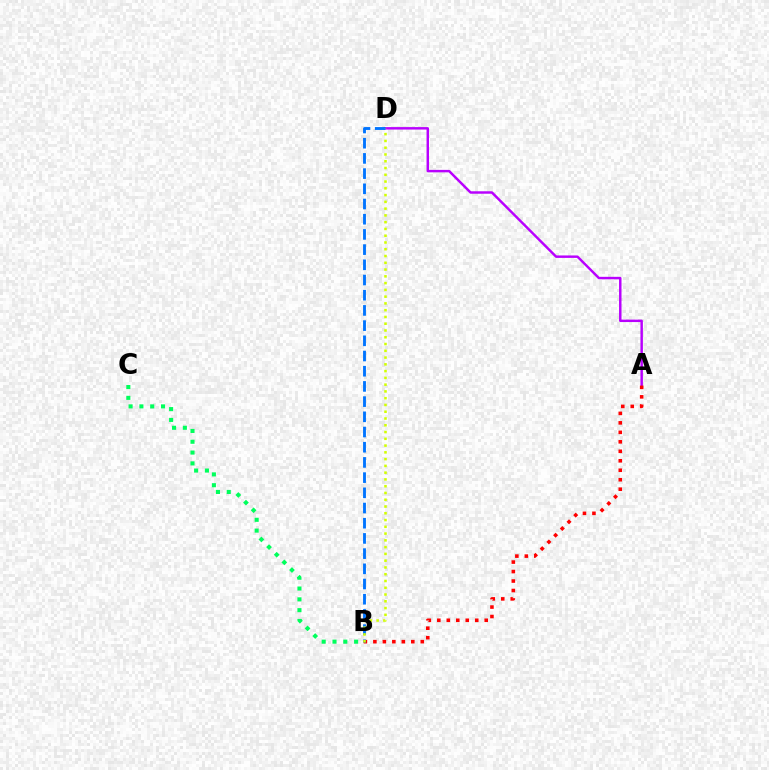{('A', 'D'): [{'color': '#b900ff', 'line_style': 'solid', 'thickness': 1.77}], ('A', 'B'): [{'color': '#ff0000', 'line_style': 'dotted', 'thickness': 2.58}], ('B', 'C'): [{'color': '#00ff5c', 'line_style': 'dotted', 'thickness': 2.94}], ('B', 'D'): [{'color': '#0074ff', 'line_style': 'dashed', 'thickness': 2.06}, {'color': '#d1ff00', 'line_style': 'dotted', 'thickness': 1.84}]}